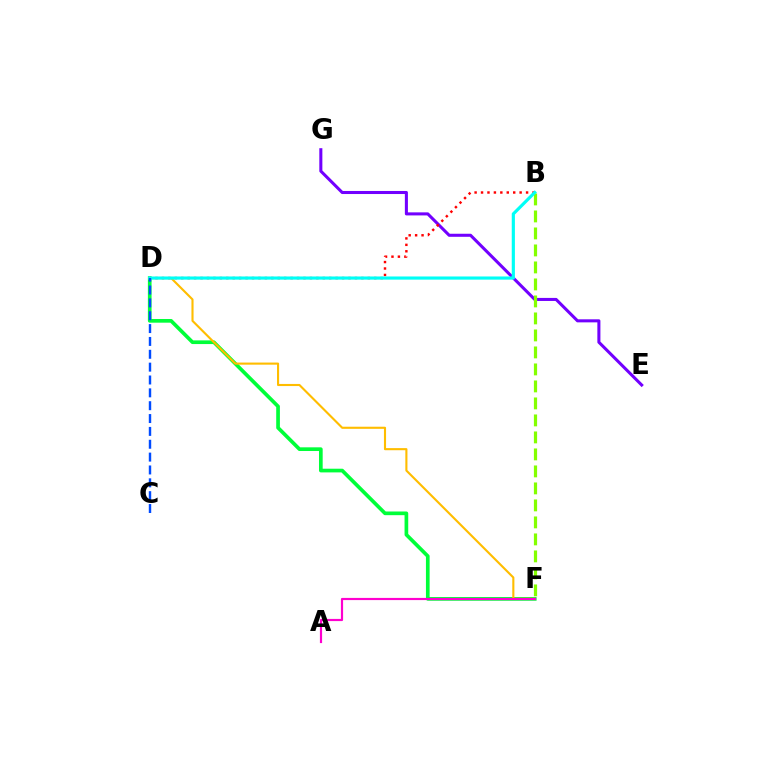{('D', 'F'): [{'color': '#00ff39', 'line_style': 'solid', 'thickness': 2.65}, {'color': '#ffbd00', 'line_style': 'solid', 'thickness': 1.52}], ('E', 'G'): [{'color': '#7200ff', 'line_style': 'solid', 'thickness': 2.2}], ('B', 'D'): [{'color': '#ff0000', 'line_style': 'dotted', 'thickness': 1.75}, {'color': '#00fff6', 'line_style': 'solid', 'thickness': 2.28}], ('B', 'F'): [{'color': '#84ff00', 'line_style': 'dashed', 'thickness': 2.31}], ('C', 'D'): [{'color': '#004bff', 'line_style': 'dashed', 'thickness': 1.75}], ('A', 'F'): [{'color': '#ff00cf', 'line_style': 'solid', 'thickness': 1.57}]}